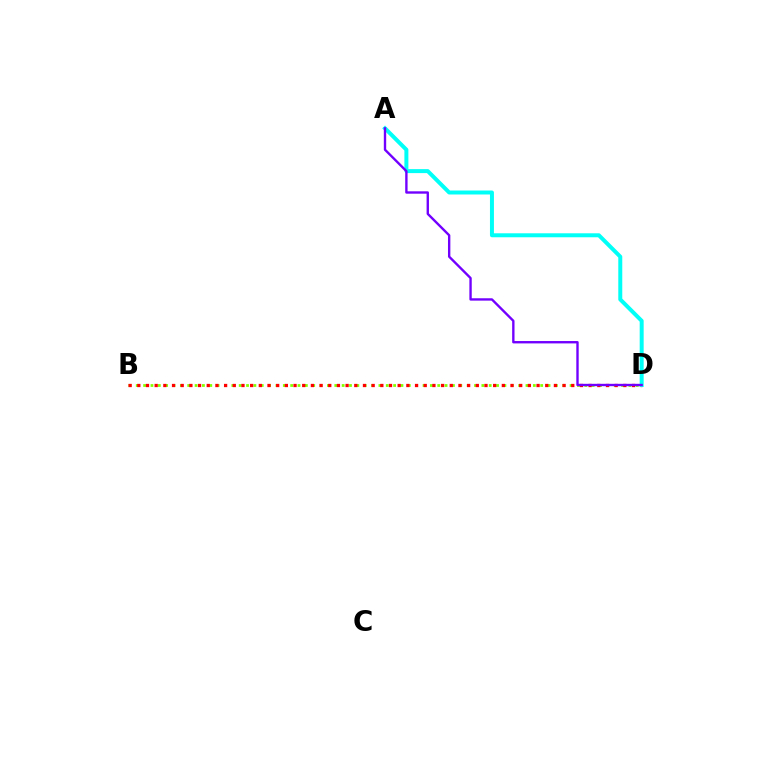{('B', 'D'): [{'color': '#84ff00', 'line_style': 'dotted', 'thickness': 2.0}, {'color': '#ff0000', 'line_style': 'dotted', 'thickness': 2.36}], ('A', 'D'): [{'color': '#00fff6', 'line_style': 'solid', 'thickness': 2.86}, {'color': '#7200ff', 'line_style': 'solid', 'thickness': 1.71}]}